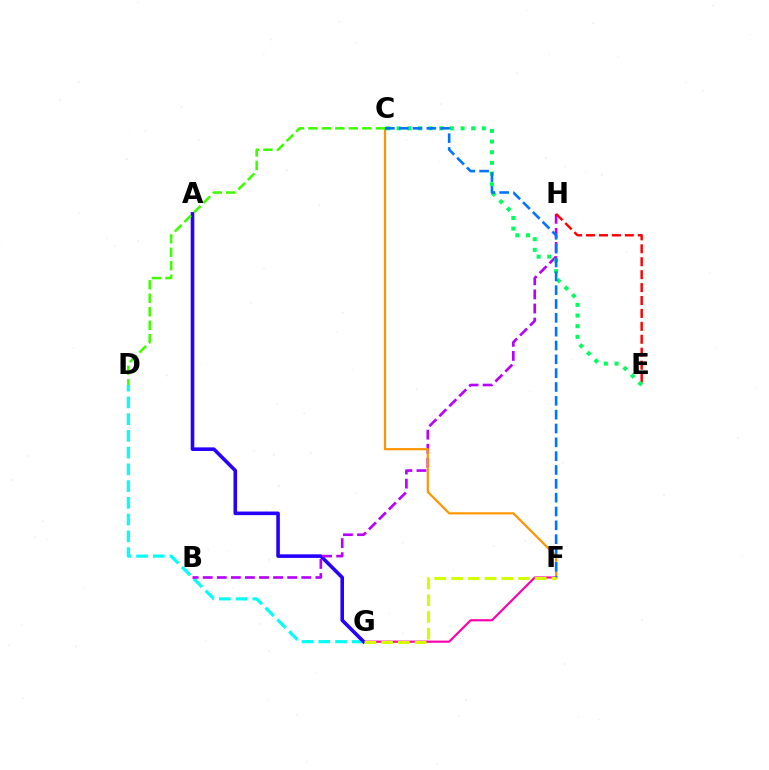{('D', 'G'): [{'color': '#00fff6', 'line_style': 'dashed', 'thickness': 2.27}], ('F', 'G'): [{'color': '#ff00ac', 'line_style': 'solid', 'thickness': 1.56}, {'color': '#d1ff00', 'line_style': 'dashed', 'thickness': 2.27}], ('A', 'G'): [{'color': '#2500ff', 'line_style': 'solid', 'thickness': 2.59}], ('B', 'H'): [{'color': '#b900ff', 'line_style': 'dashed', 'thickness': 1.91}], ('C', 'F'): [{'color': '#ff9400', 'line_style': 'solid', 'thickness': 1.58}, {'color': '#0074ff', 'line_style': 'dashed', 'thickness': 1.88}], ('E', 'H'): [{'color': '#ff0000', 'line_style': 'dashed', 'thickness': 1.76}], ('C', 'E'): [{'color': '#00ff5c', 'line_style': 'dotted', 'thickness': 2.9}], ('C', 'D'): [{'color': '#3dff00', 'line_style': 'dashed', 'thickness': 1.83}]}